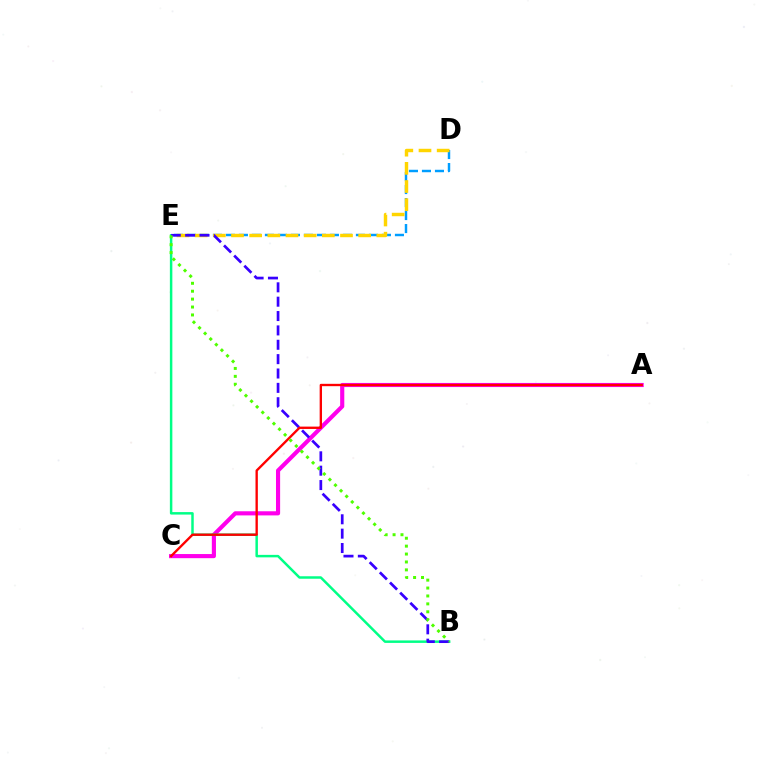{('D', 'E'): [{'color': '#009eff', 'line_style': 'dashed', 'thickness': 1.77}, {'color': '#ffd500', 'line_style': 'dashed', 'thickness': 2.47}], ('A', 'C'): [{'color': '#ff00ed', 'line_style': 'solid', 'thickness': 2.97}, {'color': '#ff0000', 'line_style': 'solid', 'thickness': 1.69}], ('B', 'E'): [{'color': '#00ff86', 'line_style': 'solid', 'thickness': 1.79}, {'color': '#3700ff', 'line_style': 'dashed', 'thickness': 1.95}, {'color': '#4fff00', 'line_style': 'dotted', 'thickness': 2.15}]}